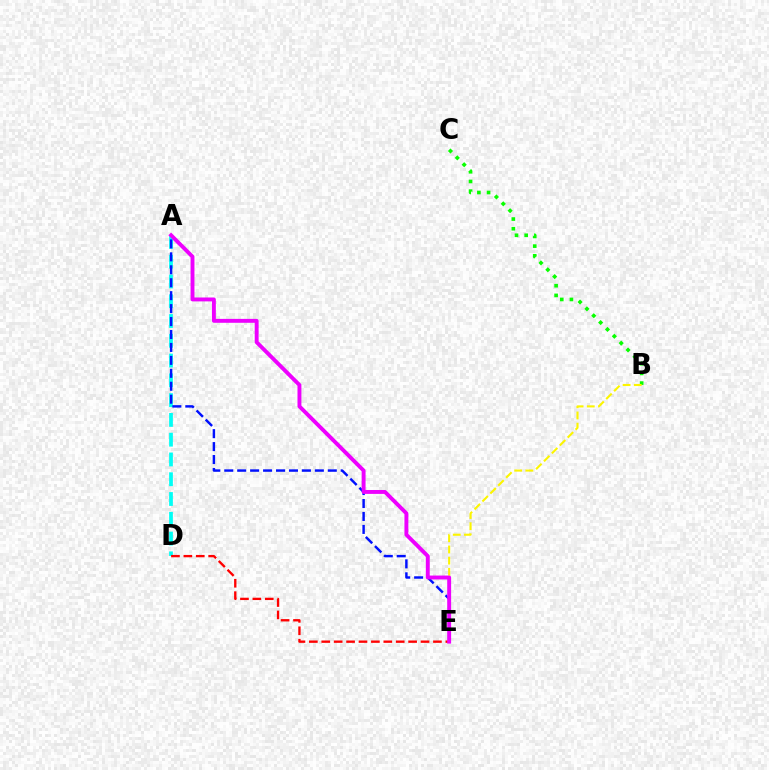{('A', 'D'): [{'color': '#00fff6', 'line_style': 'dashed', 'thickness': 2.69}], ('A', 'E'): [{'color': '#0010ff', 'line_style': 'dashed', 'thickness': 1.76}, {'color': '#ee00ff', 'line_style': 'solid', 'thickness': 2.81}], ('B', 'C'): [{'color': '#08ff00', 'line_style': 'dotted', 'thickness': 2.63}], ('D', 'E'): [{'color': '#ff0000', 'line_style': 'dashed', 'thickness': 1.69}], ('B', 'E'): [{'color': '#fcf500', 'line_style': 'dashed', 'thickness': 1.52}]}